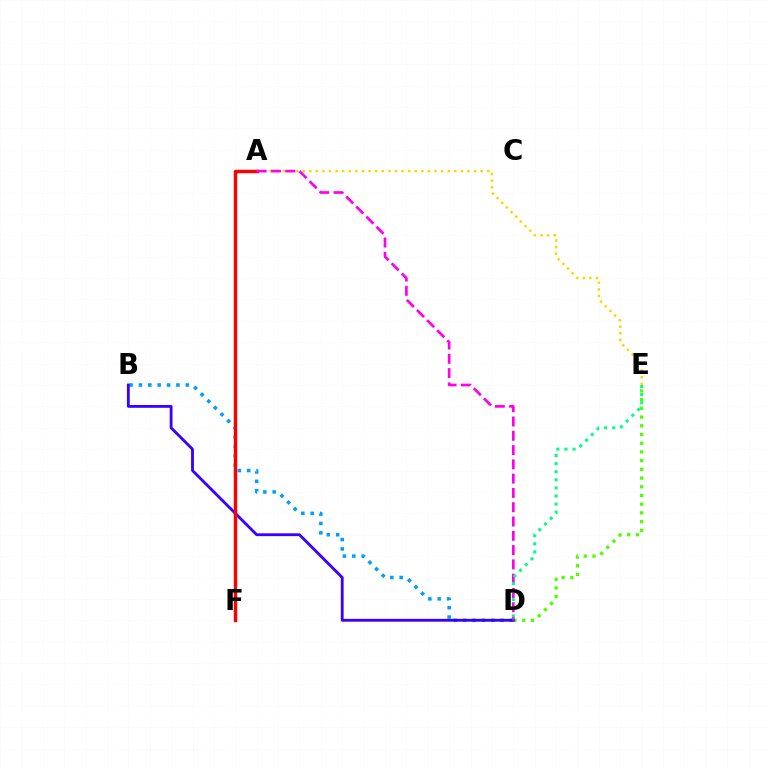{('B', 'D'): [{'color': '#009eff', 'line_style': 'dotted', 'thickness': 2.55}, {'color': '#3700ff', 'line_style': 'solid', 'thickness': 2.04}], ('D', 'E'): [{'color': '#4fff00', 'line_style': 'dotted', 'thickness': 2.37}, {'color': '#00ff86', 'line_style': 'dotted', 'thickness': 2.2}], ('A', 'E'): [{'color': '#ffd500', 'line_style': 'dotted', 'thickness': 1.79}], ('A', 'F'): [{'color': '#ff0000', 'line_style': 'solid', 'thickness': 2.47}], ('A', 'D'): [{'color': '#ff00ed', 'line_style': 'dashed', 'thickness': 1.94}]}